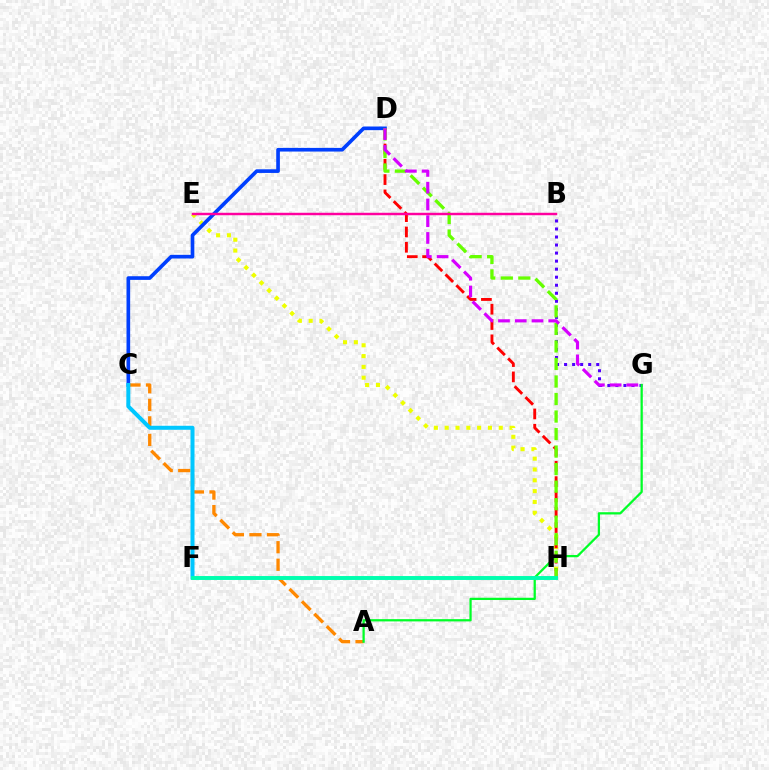{('E', 'H'): [{'color': '#eeff00', 'line_style': 'dotted', 'thickness': 2.94}], ('C', 'D'): [{'color': '#003fff', 'line_style': 'solid', 'thickness': 2.63}], ('A', 'C'): [{'color': '#ff8800', 'line_style': 'dashed', 'thickness': 2.38}], ('B', 'G'): [{'color': '#4f00ff', 'line_style': 'dotted', 'thickness': 2.18}], ('C', 'F'): [{'color': '#00c7ff', 'line_style': 'solid', 'thickness': 2.88}], ('D', 'H'): [{'color': '#ff0000', 'line_style': 'dashed', 'thickness': 2.08}, {'color': '#66ff00', 'line_style': 'dashed', 'thickness': 2.38}], ('A', 'G'): [{'color': '#00ff27', 'line_style': 'solid', 'thickness': 1.63}], ('B', 'E'): [{'color': '#ff00a0', 'line_style': 'solid', 'thickness': 1.77}], ('D', 'G'): [{'color': '#d600ff', 'line_style': 'dashed', 'thickness': 2.28}], ('F', 'H'): [{'color': '#00ffaf', 'line_style': 'solid', 'thickness': 2.82}]}